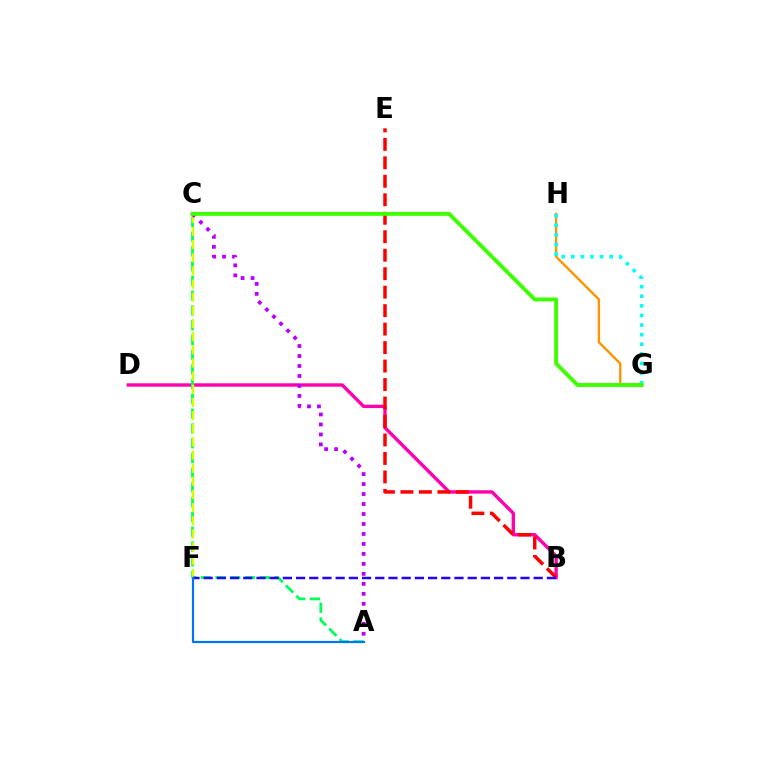{('B', 'D'): [{'color': '#ff00ac', 'line_style': 'solid', 'thickness': 2.43}], ('B', 'E'): [{'color': '#ff0000', 'line_style': 'dashed', 'thickness': 2.51}], ('A', 'C'): [{'color': '#00ff5c', 'line_style': 'dashed', 'thickness': 2.0}, {'color': '#b900ff', 'line_style': 'dotted', 'thickness': 2.71}], ('C', 'F'): [{'color': '#d1ff00', 'line_style': 'dashed', 'thickness': 1.79}], ('G', 'H'): [{'color': '#ff9400', 'line_style': 'solid', 'thickness': 1.7}, {'color': '#00fff6', 'line_style': 'dotted', 'thickness': 2.61}], ('B', 'F'): [{'color': '#2500ff', 'line_style': 'dashed', 'thickness': 1.79}], ('C', 'G'): [{'color': '#3dff00', 'line_style': 'solid', 'thickness': 2.8}], ('A', 'F'): [{'color': '#0074ff', 'line_style': 'solid', 'thickness': 1.58}]}